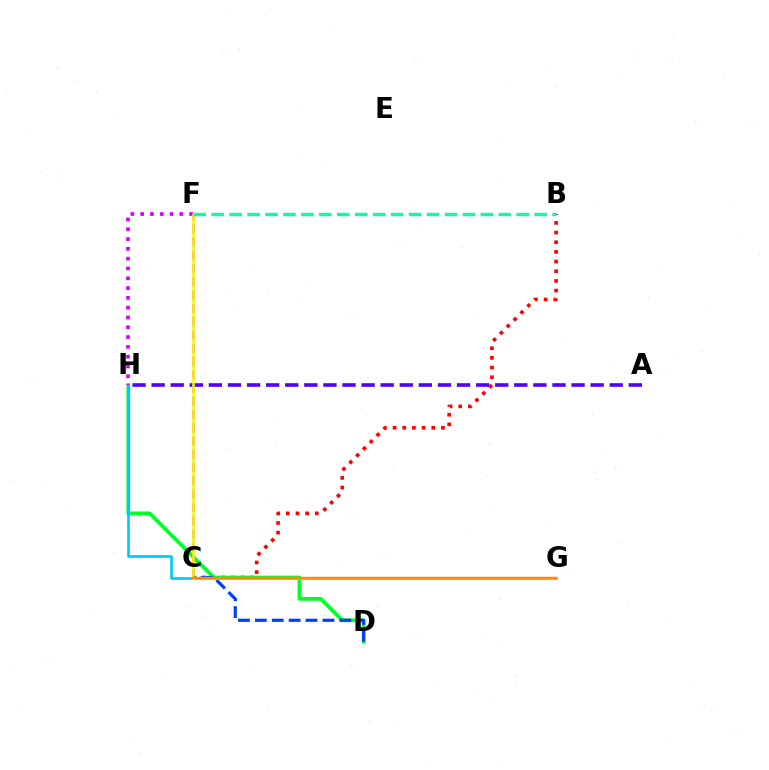{('B', 'C'): [{'color': '#ff0000', 'line_style': 'dotted', 'thickness': 2.63}], ('D', 'H'): [{'color': '#00ff27', 'line_style': 'solid', 'thickness': 2.67}], ('C', 'D'): [{'color': '#003fff', 'line_style': 'dashed', 'thickness': 2.29}], ('C', 'H'): [{'color': '#00c7ff', 'line_style': 'solid', 'thickness': 1.91}], ('C', 'G'): [{'color': '#66ff00', 'line_style': 'solid', 'thickness': 2.0}, {'color': '#ff8800', 'line_style': 'solid', 'thickness': 1.76}], ('C', 'F'): [{'color': '#ff00a0', 'line_style': 'dashed', 'thickness': 1.8}, {'color': '#eeff00', 'line_style': 'solid', 'thickness': 1.83}], ('A', 'H'): [{'color': '#4f00ff', 'line_style': 'dashed', 'thickness': 2.59}], ('F', 'H'): [{'color': '#d600ff', 'line_style': 'dotted', 'thickness': 2.66}], ('B', 'F'): [{'color': '#00ffaf', 'line_style': 'dashed', 'thickness': 2.44}]}